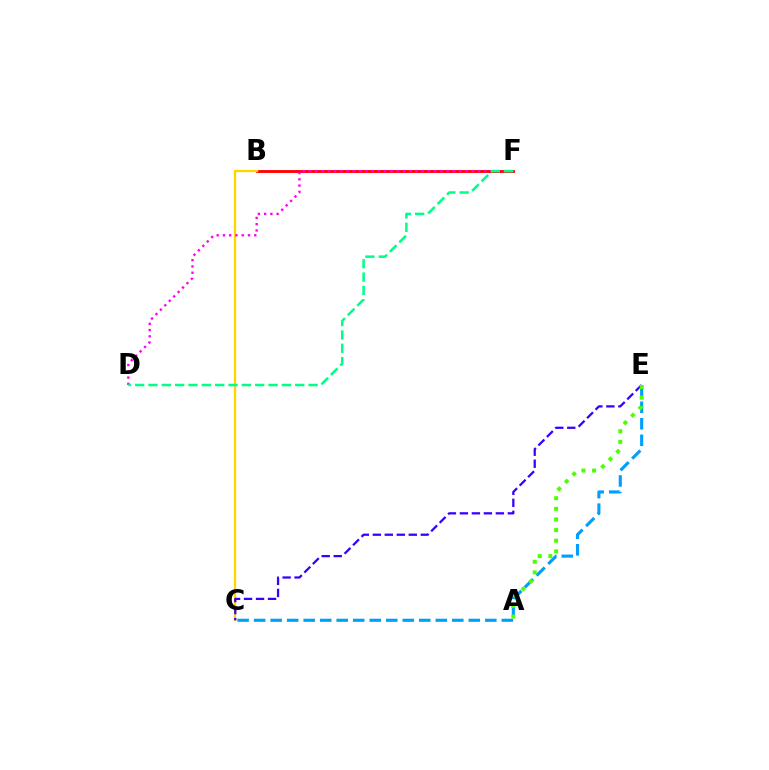{('B', 'F'): [{'color': '#ff0000', 'line_style': 'solid', 'thickness': 2.05}], ('B', 'C'): [{'color': '#ffd500', 'line_style': 'solid', 'thickness': 1.67}], ('D', 'F'): [{'color': '#ff00ed', 'line_style': 'dotted', 'thickness': 1.7}, {'color': '#00ff86', 'line_style': 'dashed', 'thickness': 1.81}], ('C', 'E'): [{'color': '#009eff', 'line_style': 'dashed', 'thickness': 2.24}, {'color': '#3700ff', 'line_style': 'dashed', 'thickness': 1.63}], ('A', 'E'): [{'color': '#4fff00', 'line_style': 'dotted', 'thickness': 2.88}]}